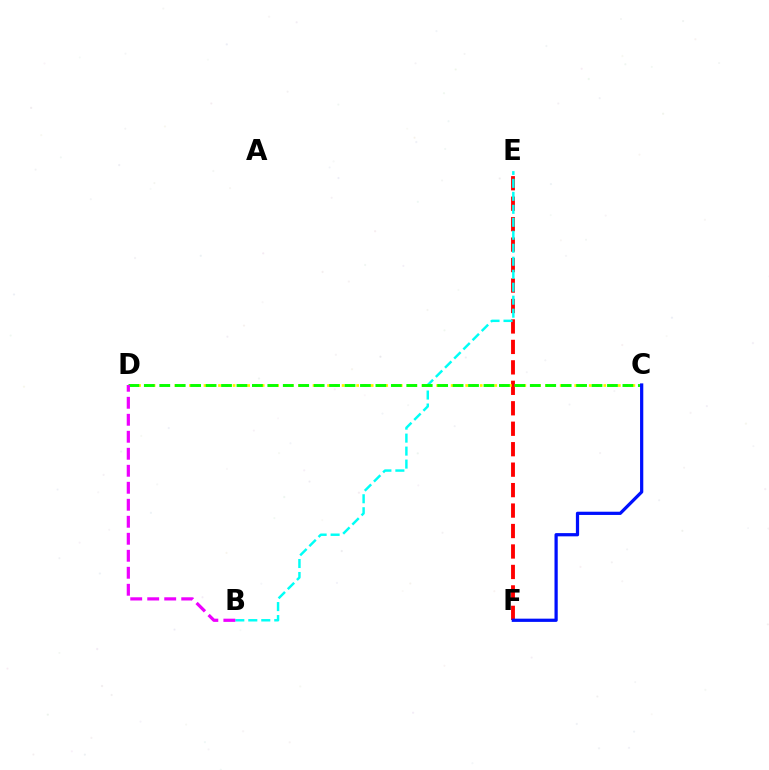{('E', 'F'): [{'color': '#ff0000', 'line_style': 'dashed', 'thickness': 2.78}], ('C', 'D'): [{'color': '#fcf500', 'line_style': 'dotted', 'thickness': 1.97}, {'color': '#08ff00', 'line_style': 'dashed', 'thickness': 2.1}], ('B', 'E'): [{'color': '#00fff6', 'line_style': 'dashed', 'thickness': 1.76}], ('B', 'D'): [{'color': '#ee00ff', 'line_style': 'dashed', 'thickness': 2.31}], ('C', 'F'): [{'color': '#0010ff', 'line_style': 'solid', 'thickness': 2.33}]}